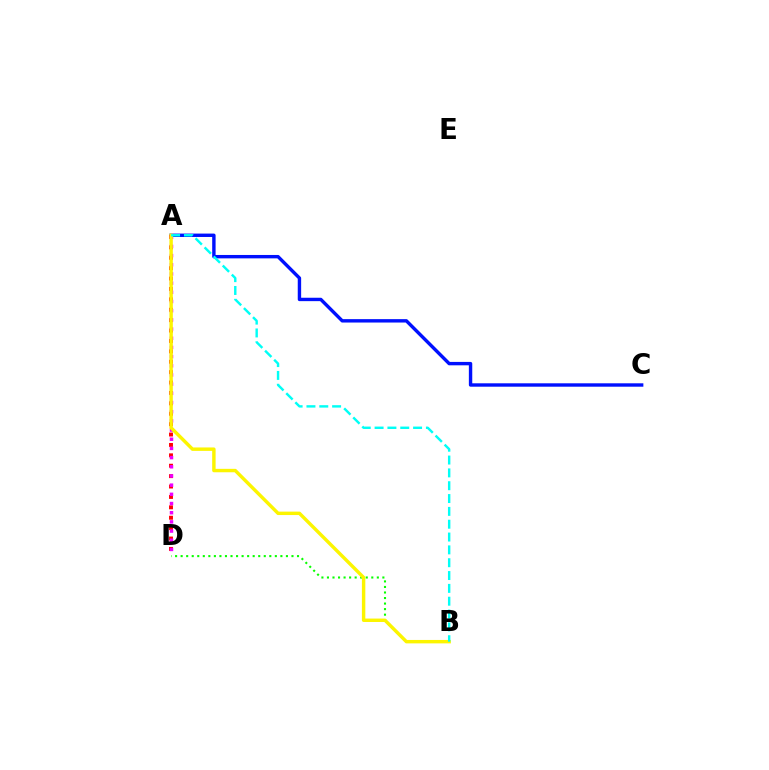{('A', 'C'): [{'color': '#0010ff', 'line_style': 'solid', 'thickness': 2.45}], ('A', 'D'): [{'color': '#ff0000', 'line_style': 'dotted', 'thickness': 2.83}, {'color': '#ee00ff', 'line_style': 'dotted', 'thickness': 2.49}], ('B', 'D'): [{'color': '#08ff00', 'line_style': 'dotted', 'thickness': 1.51}], ('A', 'B'): [{'color': '#fcf500', 'line_style': 'solid', 'thickness': 2.47}, {'color': '#00fff6', 'line_style': 'dashed', 'thickness': 1.74}]}